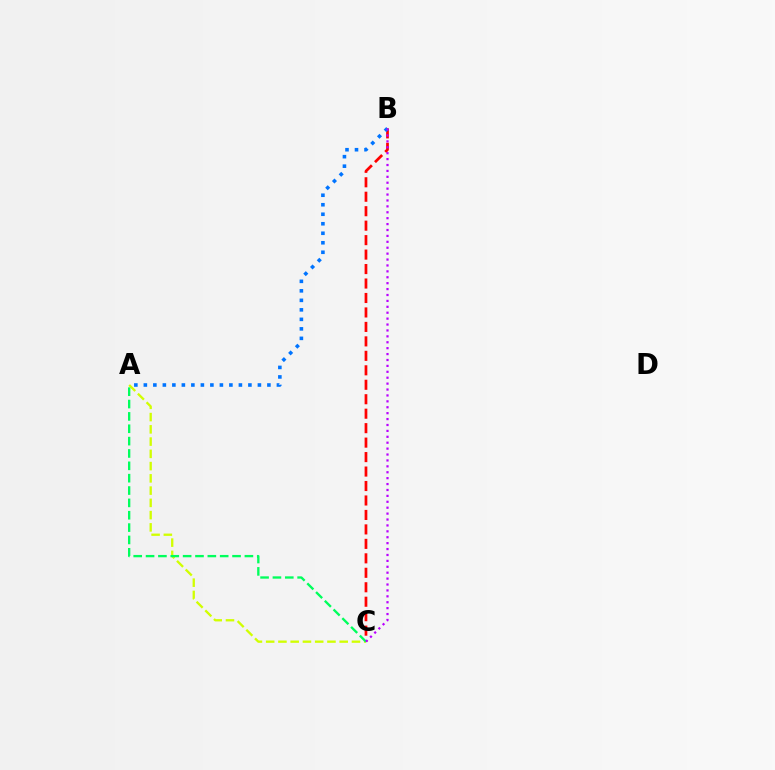{('B', 'C'): [{'color': '#ff0000', 'line_style': 'dashed', 'thickness': 1.96}, {'color': '#b900ff', 'line_style': 'dotted', 'thickness': 1.61}], ('A', 'C'): [{'color': '#d1ff00', 'line_style': 'dashed', 'thickness': 1.66}, {'color': '#00ff5c', 'line_style': 'dashed', 'thickness': 1.68}], ('A', 'B'): [{'color': '#0074ff', 'line_style': 'dotted', 'thickness': 2.58}]}